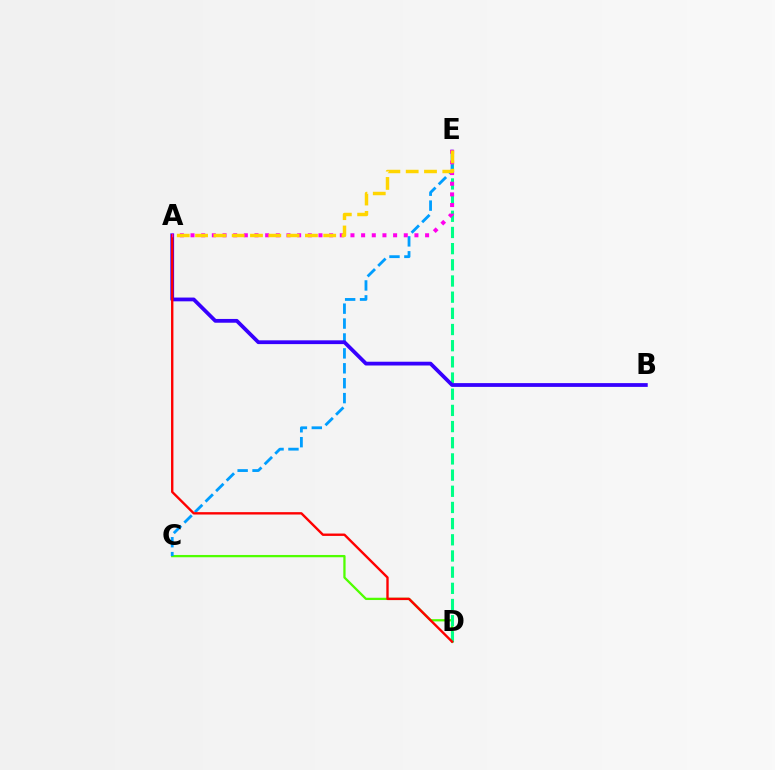{('C', 'D'): [{'color': '#4fff00', 'line_style': 'solid', 'thickness': 1.64}], ('D', 'E'): [{'color': '#00ff86', 'line_style': 'dashed', 'thickness': 2.2}], ('C', 'E'): [{'color': '#009eff', 'line_style': 'dashed', 'thickness': 2.03}], ('A', 'B'): [{'color': '#3700ff', 'line_style': 'solid', 'thickness': 2.72}], ('A', 'D'): [{'color': '#ff0000', 'line_style': 'solid', 'thickness': 1.71}], ('A', 'E'): [{'color': '#ff00ed', 'line_style': 'dotted', 'thickness': 2.9}, {'color': '#ffd500', 'line_style': 'dashed', 'thickness': 2.49}]}